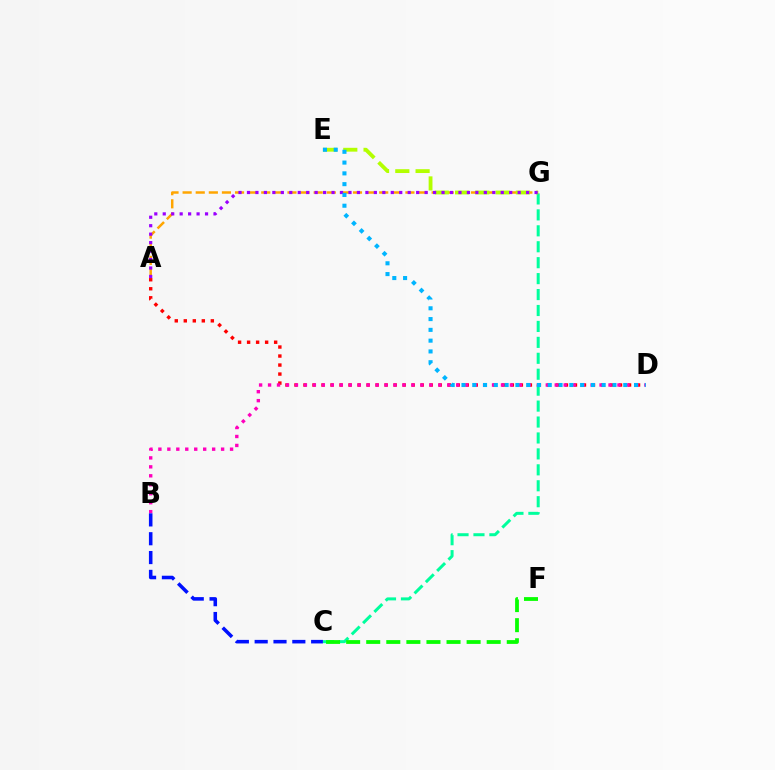{('C', 'G'): [{'color': '#00ff9d', 'line_style': 'dashed', 'thickness': 2.16}], ('A', 'G'): [{'color': '#ffa500', 'line_style': 'dashed', 'thickness': 1.78}, {'color': '#9b00ff', 'line_style': 'dotted', 'thickness': 2.3}], ('C', 'F'): [{'color': '#08ff00', 'line_style': 'dashed', 'thickness': 2.73}], ('A', 'D'): [{'color': '#ff0000', 'line_style': 'dotted', 'thickness': 2.45}], ('E', 'G'): [{'color': '#b3ff00', 'line_style': 'dashed', 'thickness': 2.76}], ('B', 'D'): [{'color': '#ff00bd', 'line_style': 'dotted', 'thickness': 2.43}], ('B', 'C'): [{'color': '#0010ff', 'line_style': 'dashed', 'thickness': 2.56}], ('D', 'E'): [{'color': '#00b5ff', 'line_style': 'dotted', 'thickness': 2.93}]}